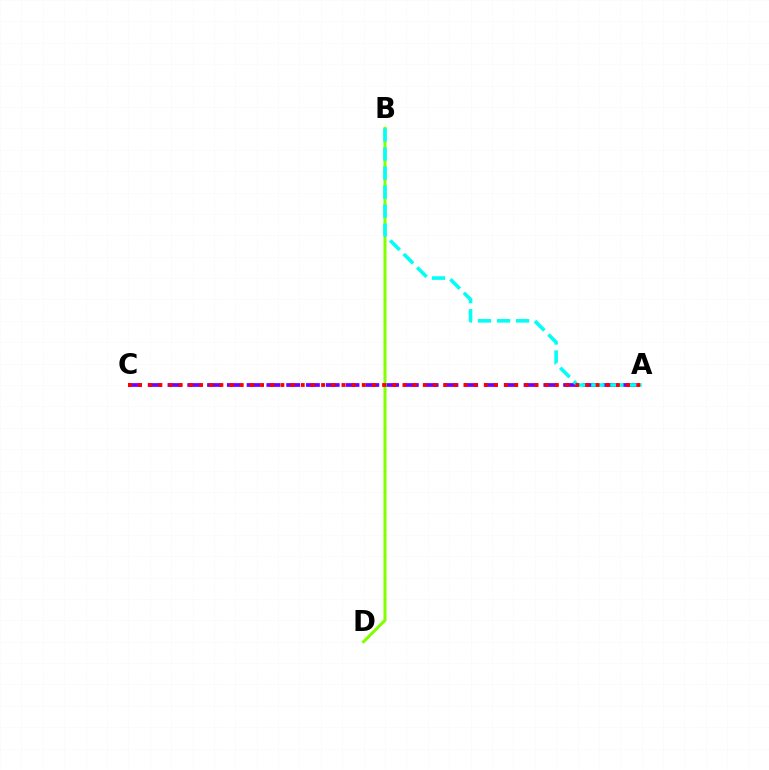{('A', 'C'): [{'color': '#7200ff', 'line_style': 'dashed', 'thickness': 2.69}, {'color': '#ff0000', 'line_style': 'dotted', 'thickness': 2.76}], ('B', 'D'): [{'color': '#84ff00', 'line_style': 'solid', 'thickness': 2.2}], ('A', 'B'): [{'color': '#00fff6', 'line_style': 'dashed', 'thickness': 2.59}]}